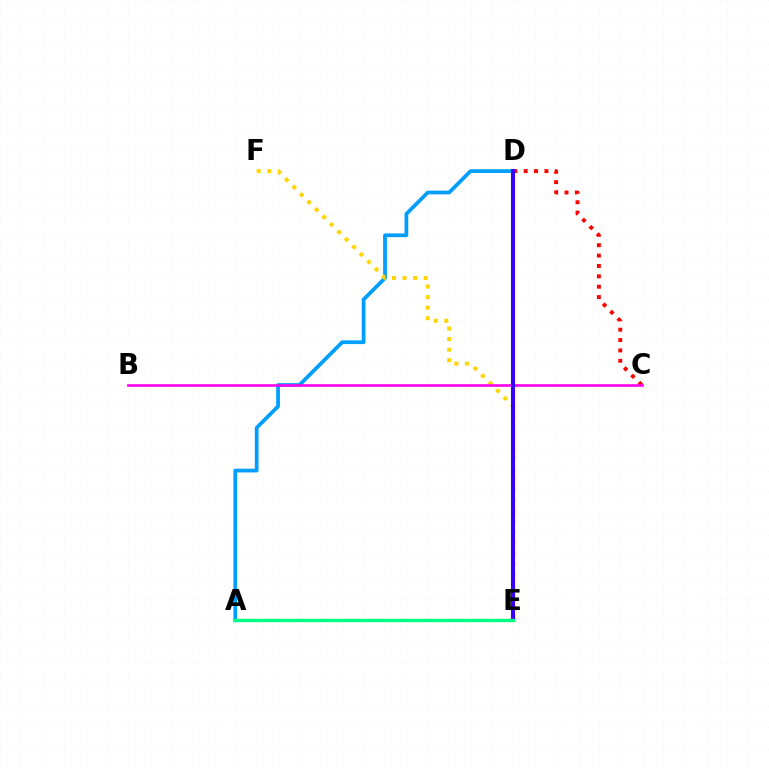{('A', 'D'): [{'color': '#009eff', 'line_style': 'solid', 'thickness': 2.7}], ('A', 'E'): [{'color': '#4fff00', 'line_style': 'dashed', 'thickness': 1.58}, {'color': '#00ff86', 'line_style': 'solid', 'thickness': 2.41}], ('C', 'D'): [{'color': '#ff0000', 'line_style': 'dotted', 'thickness': 2.82}], ('E', 'F'): [{'color': '#ffd500', 'line_style': 'dotted', 'thickness': 2.87}], ('B', 'C'): [{'color': '#ff00ed', 'line_style': 'solid', 'thickness': 1.89}], ('D', 'E'): [{'color': '#3700ff', 'line_style': 'solid', 'thickness': 2.92}]}